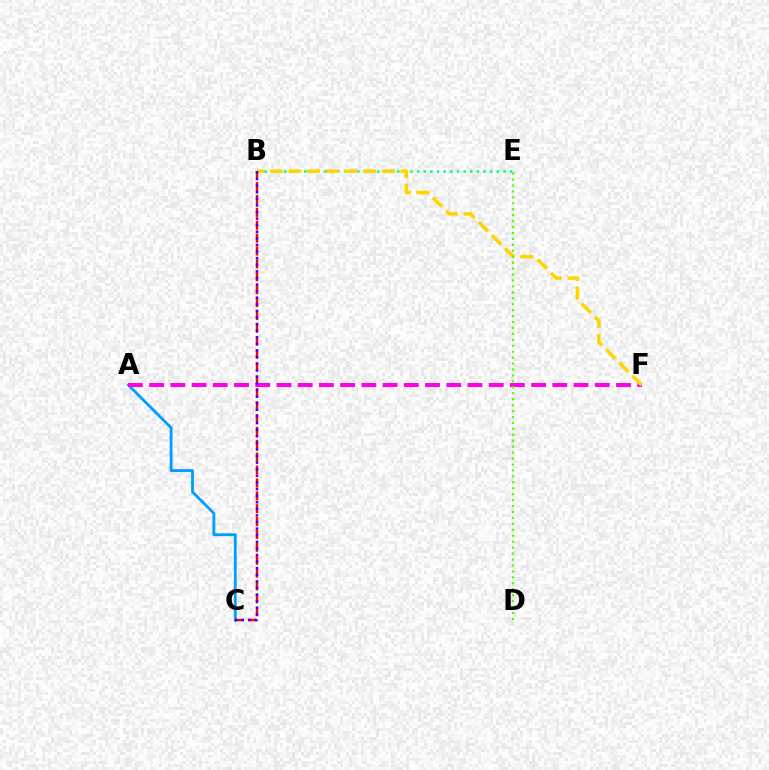{('A', 'C'): [{'color': '#009eff', 'line_style': 'solid', 'thickness': 2.03}], ('B', 'E'): [{'color': '#00ff86', 'line_style': 'dotted', 'thickness': 1.8}], ('A', 'F'): [{'color': '#ff00ed', 'line_style': 'dashed', 'thickness': 2.88}], ('B', 'F'): [{'color': '#ffd500', 'line_style': 'dashed', 'thickness': 2.53}], ('B', 'C'): [{'color': '#ff0000', 'line_style': 'dashed', 'thickness': 1.75}, {'color': '#3700ff', 'line_style': 'dotted', 'thickness': 1.79}], ('D', 'E'): [{'color': '#4fff00', 'line_style': 'dotted', 'thickness': 1.61}]}